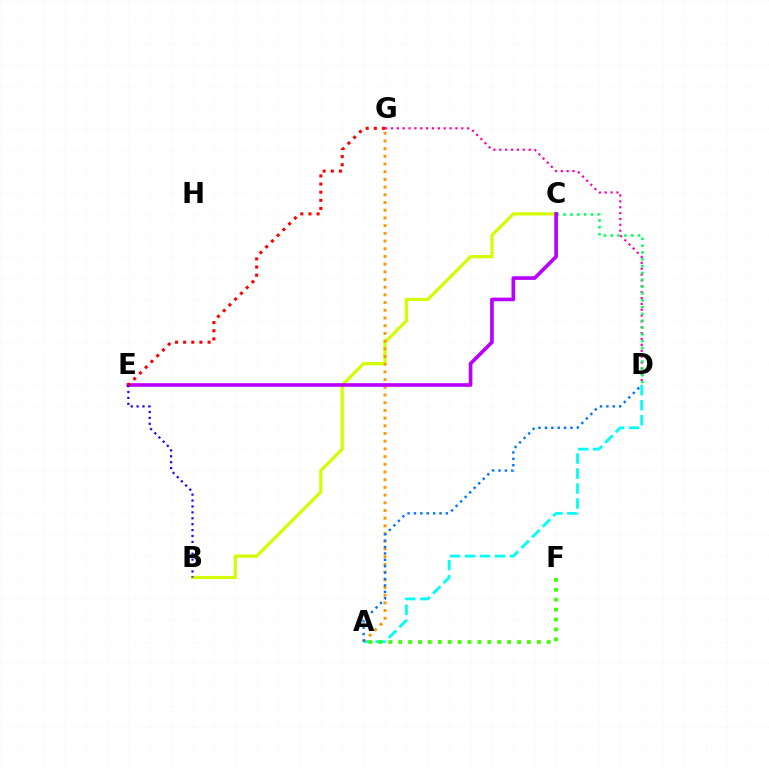{('A', 'D'): [{'color': '#00fff6', 'line_style': 'dashed', 'thickness': 2.04}, {'color': '#0074ff', 'line_style': 'dotted', 'thickness': 1.74}], ('B', 'C'): [{'color': '#d1ff00', 'line_style': 'solid', 'thickness': 2.28}], ('A', 'G'): [{'color': '#ff9400', 'line_style': 'dotted', 'thickness': 2.09}], ('D', 'G'): [{'color': '#ff00ac', 'line_style': 'dotted', 'thickness': 1.59}], ('C', 'D'): [{'color': '#00ff5c', 'line_style': 'dotted', 'thickness': 1.85}], ('C', 'E'): [{'color': '#b900ff', 'line_style': 'solid', 'thickness': 2.63}], ('A', 'F'): [{'color': '#3dff00', 'line_style': 'dotted', 'thickness': 2.69}], ('B', 'E'): [{'color': '#2500ff', 'line_style': 'dotted', 'thickness': 1.6}], ('E', 'G'): [{'color': '#ff0000', 'line_style': 'dotted', 'thickness': 2.21}]}